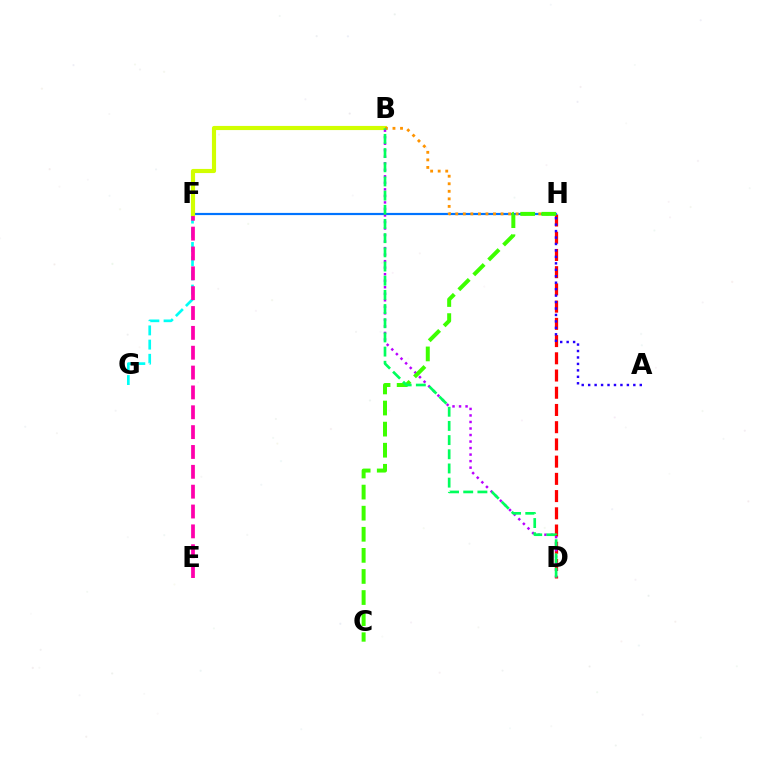{('D', 'H'): [{'color': '#ff0000', 'line_style': 'dashed', 'thickness': 2.34}], ('F', 'G'): [{'color': '#00fff6', 'line_style': 'dashed', 'thickness': 1.93}], ('E', 'F'): [{'color': '#ff00ac', 'line_style': 'dashed', 'thickness': 2.7}], ('A', 'H'): [{'color': '#2500ff', 'line_style': 'dotted', 'thickness': 1.75}], ('F', 'H'): [{'color': '#0074ff', 'line_style': 'solid', 'thickness': 1.58}], ('B', 'F'): [{'color': '#d1ff00', 'line_style': 'solid', 'thickness': 2.98}], ('B', 'H'): [{'color': '#ff9400', 'line_style': 'dotted', 'thickness': 2.05}], ('B', 'D'): [{'color': '#b900ff', 'line_style': 'dotted', 'thickness': 1.77}, {'color': '#00ff5c', 'line_style': 'dashed', 'thickness': 1.93}], ('C', 'H'): [{'color': '#3dff00', 'line_style': 'dashed', 'thickness': 2.86}]}